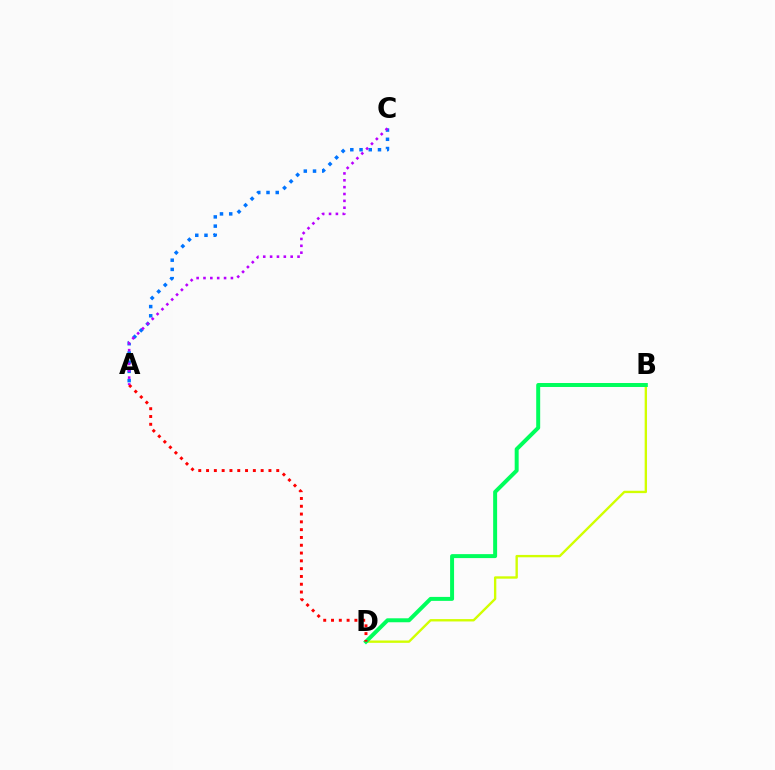{('B', 'D'): [{'color': '#d1ff00', 'line_style': 'solid', 'thickness': 1.7}, {'color': '#00ff5c', 'line_style': 'solid', 'thickness': 2.86}], ('A', 'D'): [{'color': '#ff0000', 'line_style': 'dotted', 'thickness': 2.12}], ('A', 'C'): [{'color': '#0074ff', 'line_style': 'dotted', 'thickness': 2.51}, {'color': '#b900ff', 'line_style': 'dotted', 'thickness': 1.86}]}